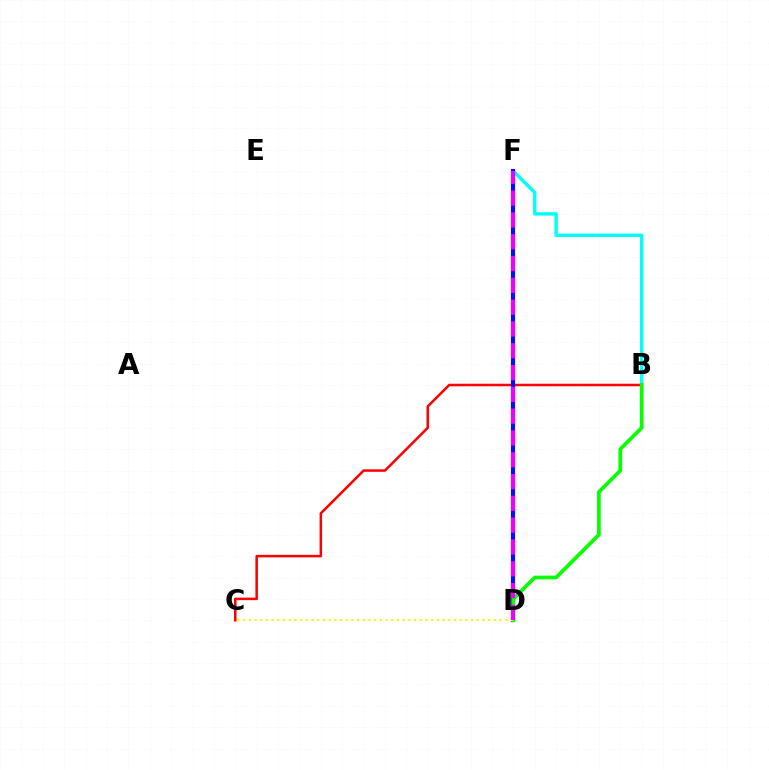{('B', 'C'): [{'color': '#ff0000', 'line_style': 'solid', 'thickness': 1.82}], ('B', 'F'): [{'color': '#00fff6', 'line_style': 'solid', 'thickness': 2.44}], ('D', 'F'): [{'color': '#0010ff', 'line_style': 'solid', 'thickness': 2.99}, {'color': '#ee00ff', 'line_style': 'dashed', 'thickness': 2.96}], ('B', 'D'): [{'color': '#08ff00', 'line_style': 'solid', 'thickness': 2.69}], ('C', 'D'): [{'color': '#fcf500', 'line_style': 'dotted', 'thickness': 1.55}]}